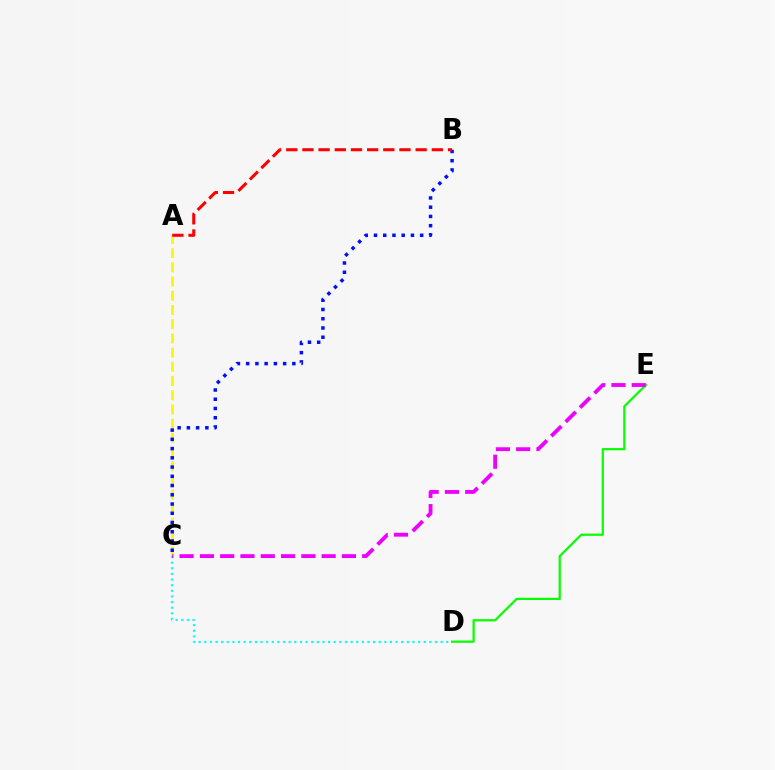{('D', 'E'): [{'color': '#08ff00', 'line_style': 'solid', 'thickness': 1.61}], ('A', 'C'): [{'color': '#fcf500', 'line_style': 'dashed', 'thickness': 1.93}], ('C', 'D'): [{'color': '#00fff6', 'line_style': 'dotted', 'thickness': 1.53}], ('C', 'E'): [{'color': '#ee00ff', 'line_style': 'dashed', 'thickness': 2.76}], ('B', 'C'): [{'color': '#0010ff', 'line_style': 'dotted', 'thickness': 2.51}], ('A', 'B'): [{'color': '#ff0000', 'line_style': 'dashed', 'thickness': 2.2}]}